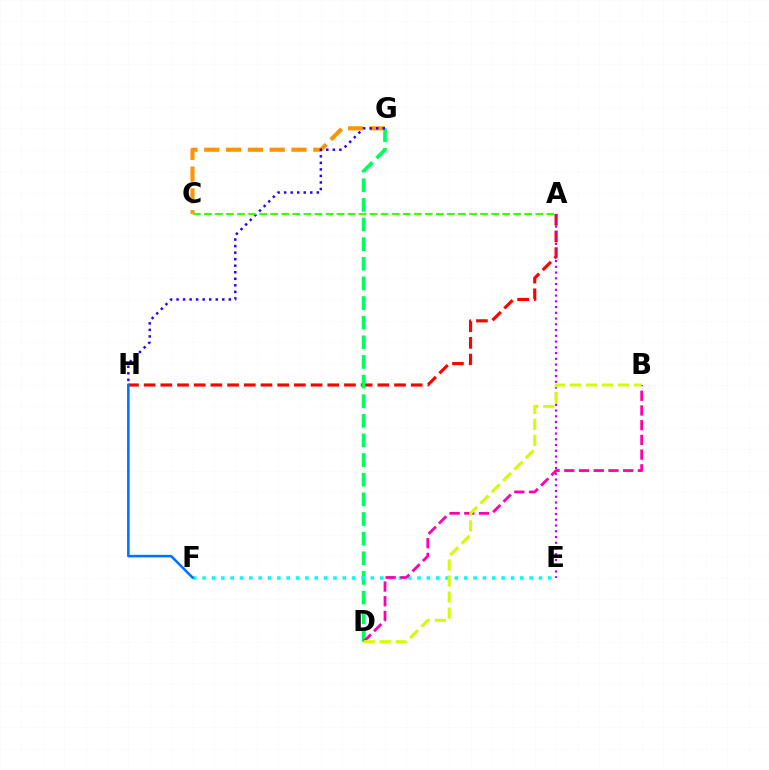{('C', 'G'): [{'color': '#ff9400', 'line_style': 'dashed', 'thickness': 2.96}], ('A', 'H'): [{'color': '#ff0000', 'line_style': 'dashed', 'thickness': 2.27}], ('D', 'G'): [{'color': '#00ff5c', 'line_style': 'dashed', 'thickness': 2.67}], ('G', 'H'): [{'color': '#2500ff', 'line_style': 'dotted', 'thickness': 1.78}], ('E', 'F'): [{'color': '#00fff6', 'line_style': 'dotted', 'thickness': 2.54}], ('A', 'C'): [{'color': '#3dff00', 'line_style': 'dashed', 'thickness': 1.5}], ('F', 'H'): [{'color': '#0074ff', 'line_style': 'solid', 'thickness': 1.85}], ('A', 'E'): [{'color': '#b900ff', 'line_style': 'dotted', 'thickness': 1.56}], ('B', 'D'): [{'color': '#ff00ac', 'line_style': 'dashed', 'thickness': 2.0}, {'color': '#d1ff00', 'line_style': 'dashed', 'thickness': 2.17}]}